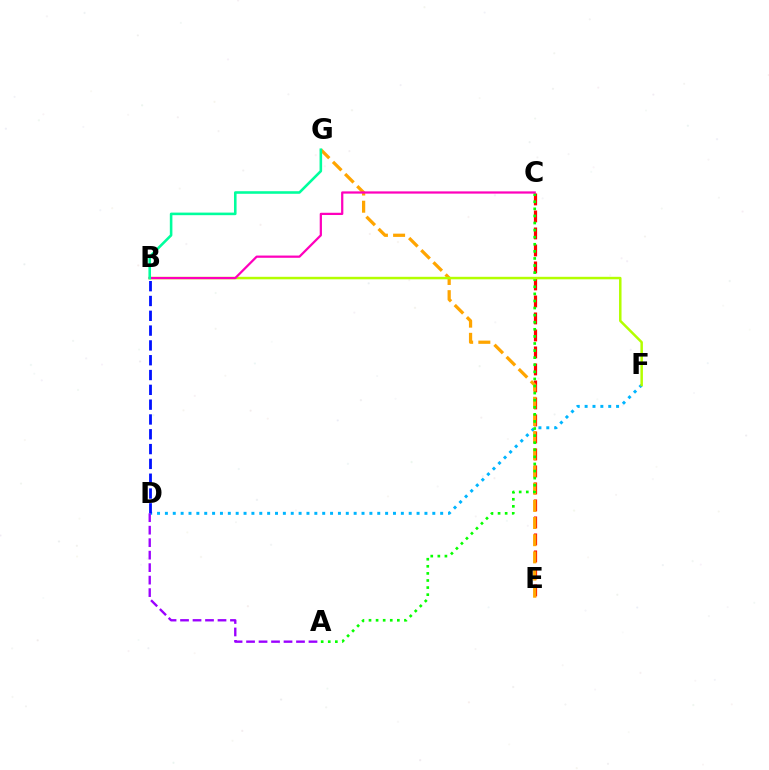{('C', 'E'): [{'color': '#ff0000', 'line_style': 'dashed', 'thickness': 2.31}], ('D', 'F'): [{'color': '#00b5ff', 'line_style': 'dotted', 'thickness': 2.14}], ('B', 'D'): [{'color': '#0010ff', 'line_style': 'dashed', 'thickness': 2.01}], ('A', 'D'): [{'color': '#9b00ff', 'line_style': 'dashed', 'thickness': 1.7}], ('E', 'G'): [{'color': '#ffa500', 'line_style': 'dashed', 'thickness': 2.33}], ('A', 'C'): [{'color': '#08ff00', 'line_style': 'dotted', 'thickness': 1.93}], ('B', 'F'): [{'color': '#b3ff00', 'line_style': 'solid', 'thickness': 1.8}], ('B', 'C'): [{'color': '#ff00bd', 'line_style': 'solid', 'thickness': 1.61}], ('B', 'G'): [{'color': '#00ff9d', 'line_style': 'solid', 'thickness': 1.86}]}